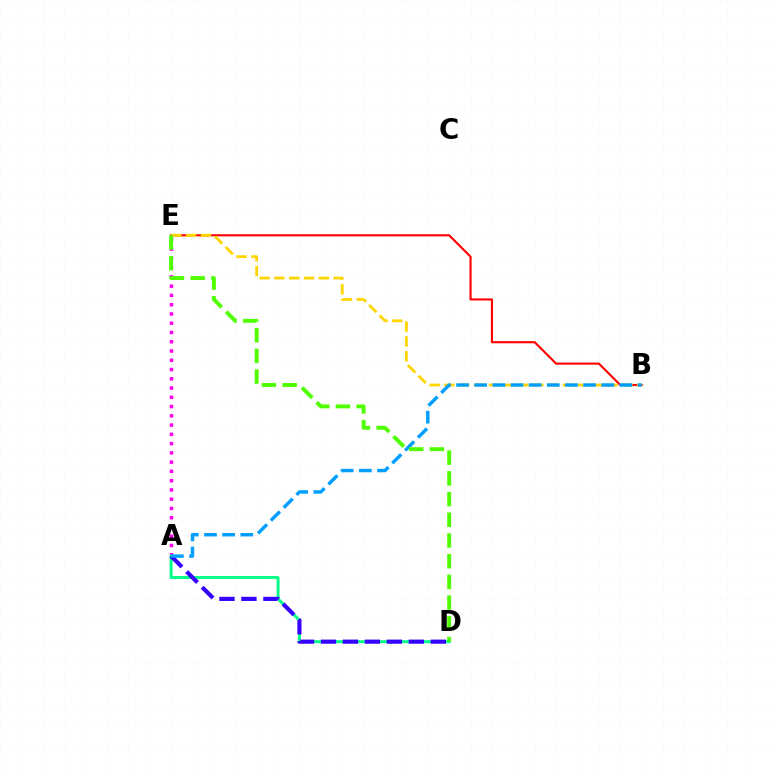{('B', 'E'): [{'color': '#ff0000', 'line_style': 'solid', 'thickness': 1.52}, {'color': '#ffd500', 'line_style': 'dashed', 'thickness': 2.01}], ('A', 'E'): [{'color': '#ff00ed', 'line_style': 'dotted', 'thickness': 2.52}], ('A', 'D'): [{'color': '#00ff86', 'line_style': 'solid', 'thickness': 2.08}, {'color': '#3700ff', 'line_style': 'dashed', 'thickness': 2.98}], ('A', 'B'): [{'color': '#009eff', 'line_style': 'dashed', 'thickness': 2.47}], ('D', 'E'): [{'color': '#4fff00', 'line_style': 'dashed', 'thickness': 2.81}]}